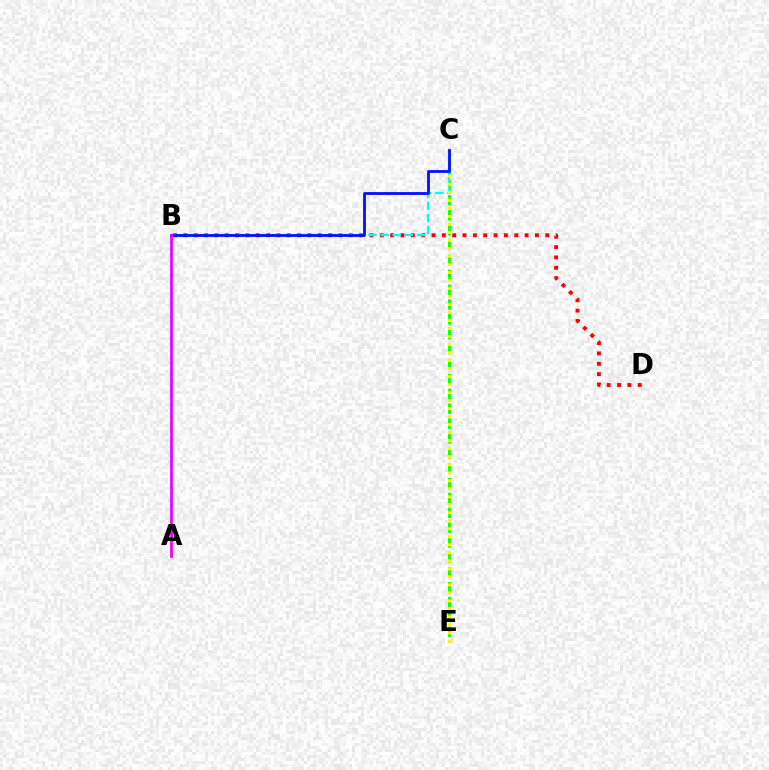{('C', 'E'): [{'color': '#08ff00', 'line_style': 'dashed', 'thickness': 2.02}, {'color': '#fcf500', 'line_style': 'dotted', 'thickness': 2.18}], ('B', 'D'): [{'color': '#ff0000', 'line_style': 'dotted', 'thickness': 2.81}], ('B', 'C'): [{'color': '#00fff6', 'line_style': 'dashed', 'thickness': 1.64}, {'color': '#0010ff', 'line_style': 'solid', 'thickness': 2.01}], ('A', 'B'): [{'color': '#ee00ff', 'line_style': 'solid', 'thickness': 1.98}]}